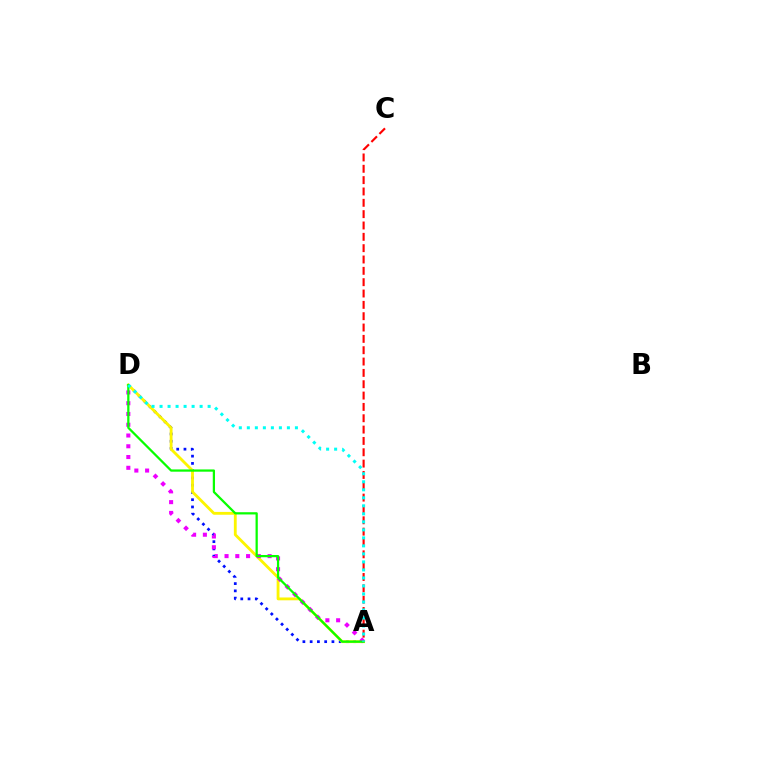{('A', 'D'): [{'color': '#0010ff', 'line_style': 'dotted', 'thickness': 1.97}, {'color': '#fcf500', 'line_style': 'solid', 'thickness': 2.04}, {'color': '#ee00ff', 'line_style': 'dotted', 'thickness': 2.92}, {'color': '#08ff00', 'line_style': 'solid', 'thickness': 1.62}, {'color': '#00fff6', 'line_style': 'dotted', 'thickness': 2.18}], ('A', 'C'): [{'color': '#ff0000', 'line_style': 'dashed', 'thickness': 1.54}]}